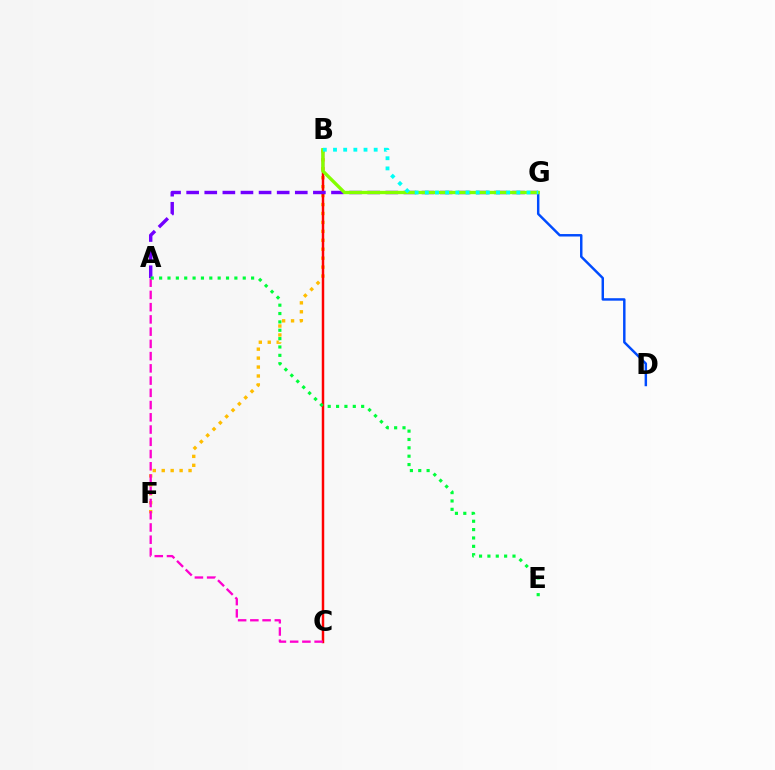{('D', 'G'): [{'color': '#004bff', 'line_style': 'solid', 'thickness': 1.77}], ('B', 'F'): [{'color': '#ffbd00', 'line_style': 'dotted', 'thickness': 2.43}], ('B', 'C'): [{'color': '#ff0000', 'line_style': 'solid', 'thickness': 1.78}], ('A', 'G'): [{'color': '#7200ff', 'line_style': 'dashed', 'thickness': 2.46}], ('A', 'C'): [{'color': '#ff00cf', 'line_style': 'dashed', 'thickness': 1.66}], ('B', 'G'): [{'color': '#84ff00', 'line_style': 'solid', 'thickness': 2.41}, {'color': '#00fff6', 'line_style': 'dotted', 'thickness': 2.76}], ('A', 'E'): [{'color': '#00ff39', 'line_style': 'dotted', 'thickness': 2.27}]}